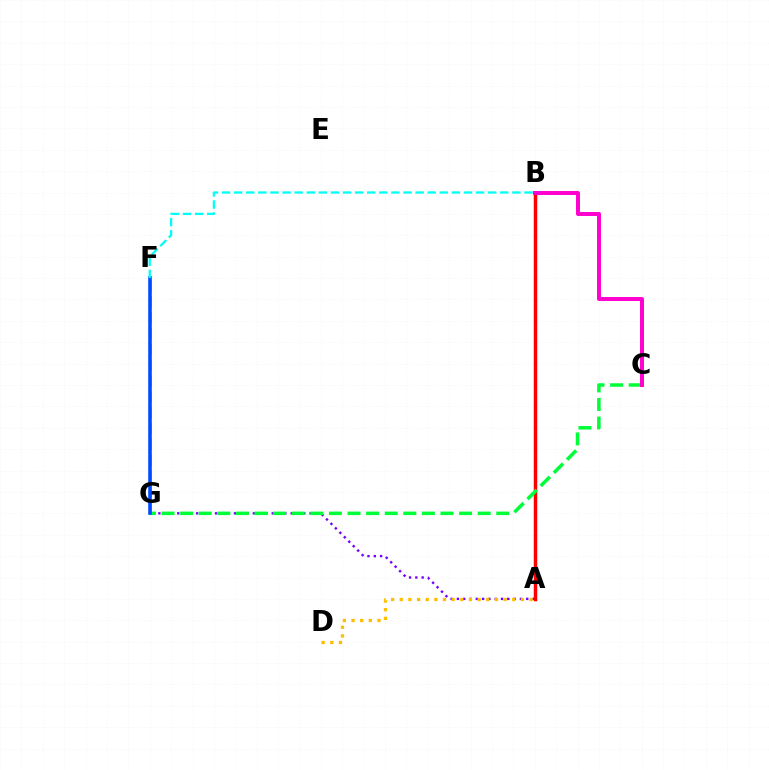{('A', 'G'): [{'color': '#7200ff', 'line_style': 'dotted', 'thickness': 1.71}], ('A', 'D'): [{'color': '#ffbd00', 'line_style': 'dotted', 'thickness': 2.35}], ('F', 'G'): [{'color': '#84ff00', 'line_style': 'dashed', 'thickness': 2.15}, {'color': '#004bff', 'line_style': 'solid', 'thickness': 2.58}], ('A', 'B'): [{'color': '#ff0000', 'line_style': 'solid', 'thickness': 2.51}], ('C', 'G'): [{'color': '#00ff39', 'line_style': 'dashed', 'thickness': 2.53}], ('B', 'C'): [{'color': '#ff00cf', 'line_style': 'solid', 'thickness': 2.86}], ('B', 'F'): [{'color': '#00fff6', 'line_style': 'dashed', 'thickness': 1.64}]}